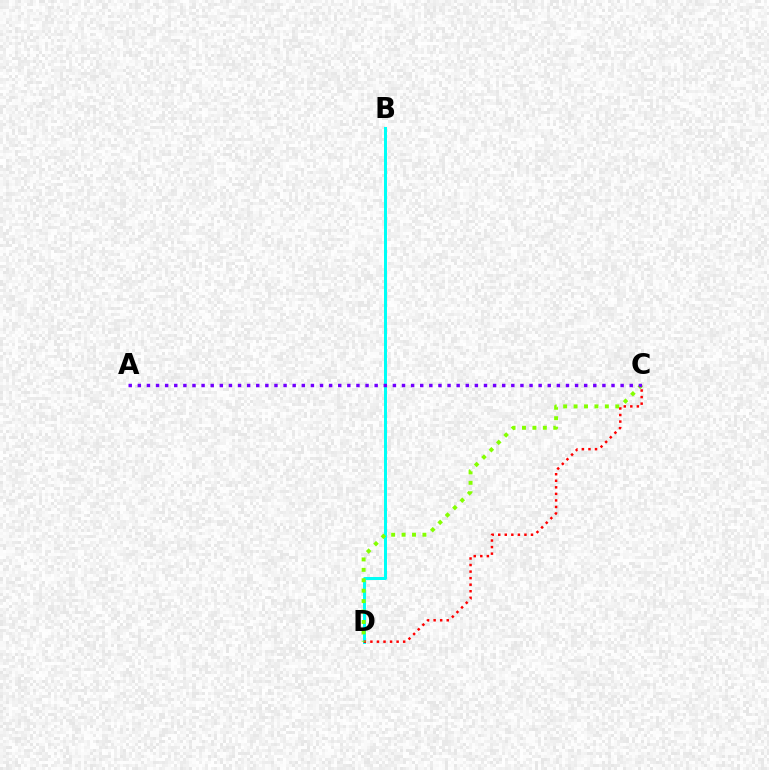{('B', 'D'): [{'color': '#00fff6', 'line_style': 'solid', 'thickness': 2.15}], ('C', 'D'): [{'color': '#ff0000', 'line_style': 'dotted', 'thickness': 1.78}, {'color': '#84ff00', 'line_style': 'dotted', 'thickness': 2.83}], ('A', 'C'): [{'color': '#7200ff', 'line_style': 'dotted', 'thickness': 2.47}]}